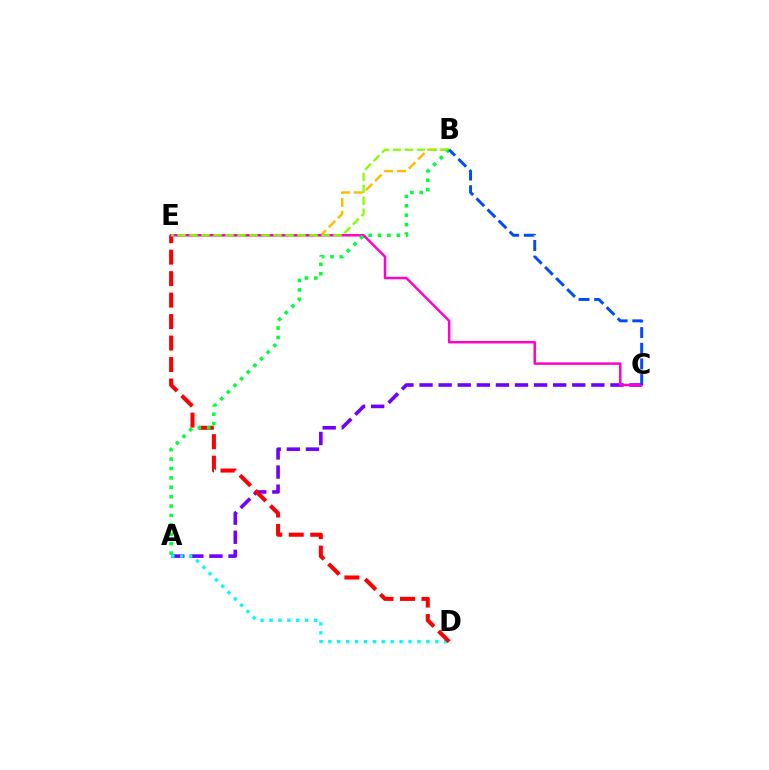{('A', 'C'): [{'color': '#7200ff', 'line_style': 'dashed', 'thickness': 2.59}], ('A', 'D'): [{'color': '#00fff6', 'line_style': 'dotted', 'thickness': 2.42}], ('D', 'E'): [{'color': '#ff0000', 'line_style': 'dashed', 'thickness': 2.92}], ('B', 'E'): [{'color': '#ffbd00', 'line_style': 'dashed', 'thickness': 1.77}, {'color': '#84ff00', 'line_style': 'dashed', 'thickness': 1.63}], ('C', 'E'): [{'color': '#ff00cf', 'line_style': 'solid', 'thickness': 1.8}], ('A', 'B'): [{'color': '#00ff39', 'line_style': 'dotted', 'thickness': 2.55}], ('B', 'C'): [{'color': '#004bff', 'line_style': 'dashed', 'thickness': 2.13}]}